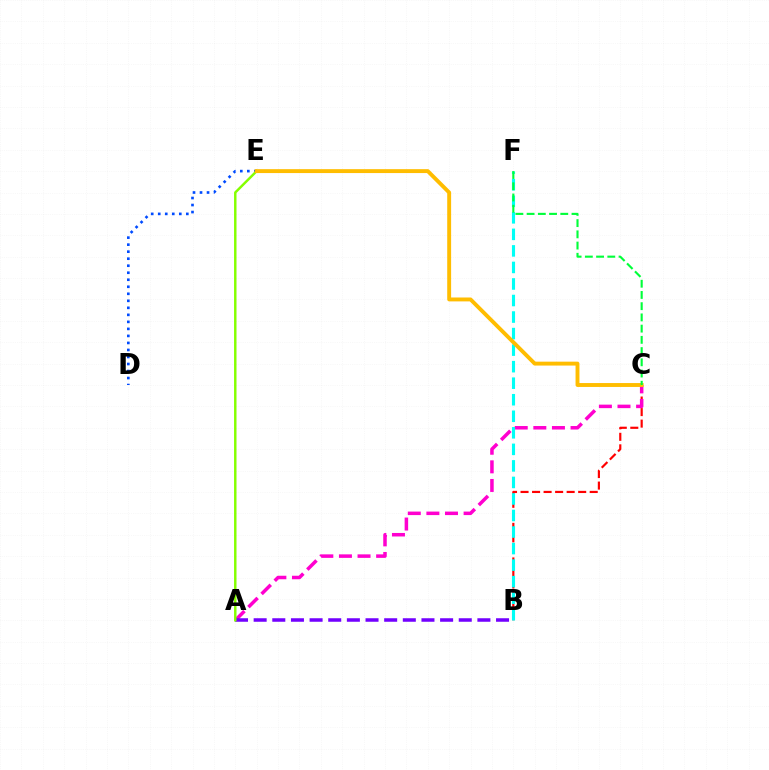{('B', 'C'): [{'color': '#ff0000', 'line_style': 'dashed', 'thickness': 1.57}], ('D', 'E'): [{'color': '#004bff', 'line_style': 'dotted', 'thickness': 1.91}], ('A', 'C'): [{'color': '#ff00cf', 'line_style': 'dashed', 'thickness': 2.53}], ('B', 'F'): [{'color': '#00fff6', 'line_style': 'dashed', 'thickness': 2.25}], ('A', 'B'): [{'color': '#7200ff', 'line_style': 'dashed', 'thickness': 2.53}], ('A', 'E'): [{'color': '#84ff00', 'line_style': 'solid', 'thickness': 1.76}], ('C', 'E'): [{'color': '#ffbd00', 'line_style': 'solid', 'thickness': 2.81}], ('C', 'F'): [{'color': '#00ff39', 'line_style': 'dashed', 'thickness': 1.52}]}